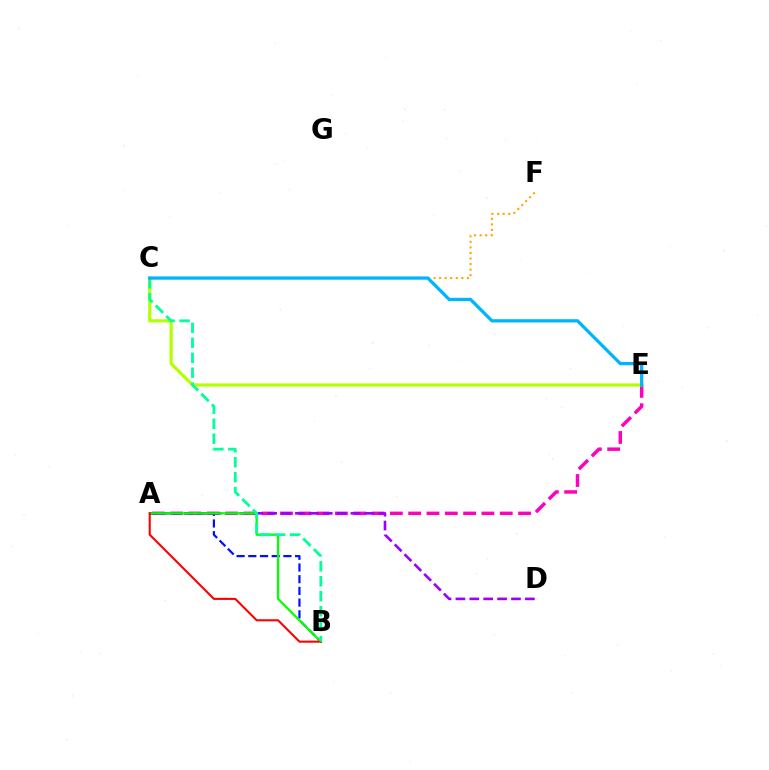{('A', 'E'): [{'color': '#ff00bd', 'line_style': 'dashed', 'thickness': 2.49}], ('C', 'E'): [{'color': '#b3ff00', 'line_style': 'solid', 'thickness': 2.29}, {'color': '#00b5ff', 'line_style': 'solid', 'thickness': 2.35}], ('C', 'F'): [{'color': '#ffa500', 'line_style': 'dotted', 'thickness': 1.51}], ('A', 'D'): [{'color': '#9b00ff', 'line_style': 'dashed', 'thickness': 1.89}], ('A', 'B'): [{'color': '#0010ff', 'line_style': 'dashed', 'thickness': 1.59}, {'color': '#08ff00', 'line_style': 'solid', 'thickness': 1.65}, {'color': '#ff0000', 'line_style': 'solid', 'thickness': 1.5}], ('B', 'C'): [{'color': '#00ff9d', 'line_style': 'dashed', 'thickness': 2.03}]}